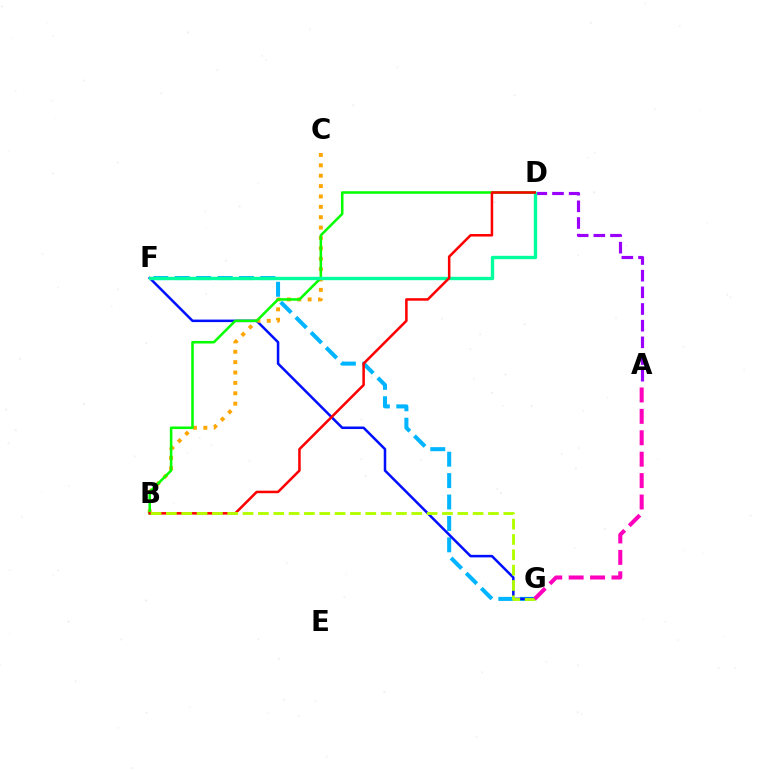{('F', 'G'): [{'color': '#00b5ff', 'line_style': 'dashed', 'thickness': 2.91}, {'color': '#0010ff', 'line_style': 'solid', 'thickness': 1.82}], ('A', 'D'): [{'color': '#9b00ff', 'line_style': 'dashed', 'thickness': 2.26}], ('B', 'C'): [{'color': '#ffa500', 'line_style': 'dotted', 'thickness': 2.82}], ('B', 'D'): [{'color': '#08ff00', 'line_style': 'solid', 'thickness': 1.84}, {'color': '#ff0000', 'line_style': 'solid', 'thickness': 1.82}], ('D', 'F'): [{'color': '#00ff9d', 'line_style': 'solid', 'thickness': 2.41}], ('B', 'G'): [{'color': '#b3ff00', 'line_style': 'dashed', 'thickness': 2.08}], ('A', 'G'): [{'color': '#ff00bd', 'line_style': 'dashed', 'thickness': 2.91}]}